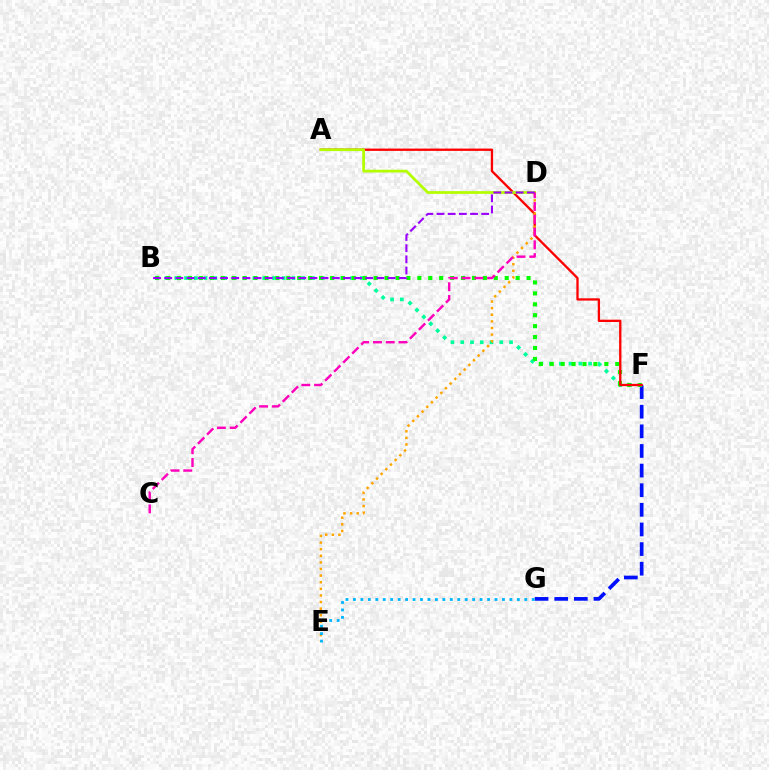{('F', 'G'): [{'color': '#0010ff', 'line_style': 'dashed', 'thickness': 2.67}], ('B', 'F'): [{'color': '#00ff9d', 'line_style': 'dotted', 'thickness': 2.65}, {'color': '#08ff00', 'line_style': 'dotted', 'thickness': 2.97}], ('A', 'F'): [{'color': '#ff0000', 'line_style': 'solid', 'thickness': 1.67}], ('A', 'D'): [{'color': '#b3ff00', 'line_style': 'solid', 'thickness': 1.98}], ('D', 'E'): [{'color': '#ffa500', 'line_style': 'dotted', 'thickness': 1.8}], ('E', 'G'): [{'color': '#00b5ff', 'line_style': 'dotted', 'thickness': 2.02}], ('C', 'D'): [{'color': '#ff00bd', 'line_style': 'dashed', 'thickness': 1.73}], ('B', 'D'): [{'color': '#9b00ff', 'line_style': 'dashed', 'thickness': 1.52}]}